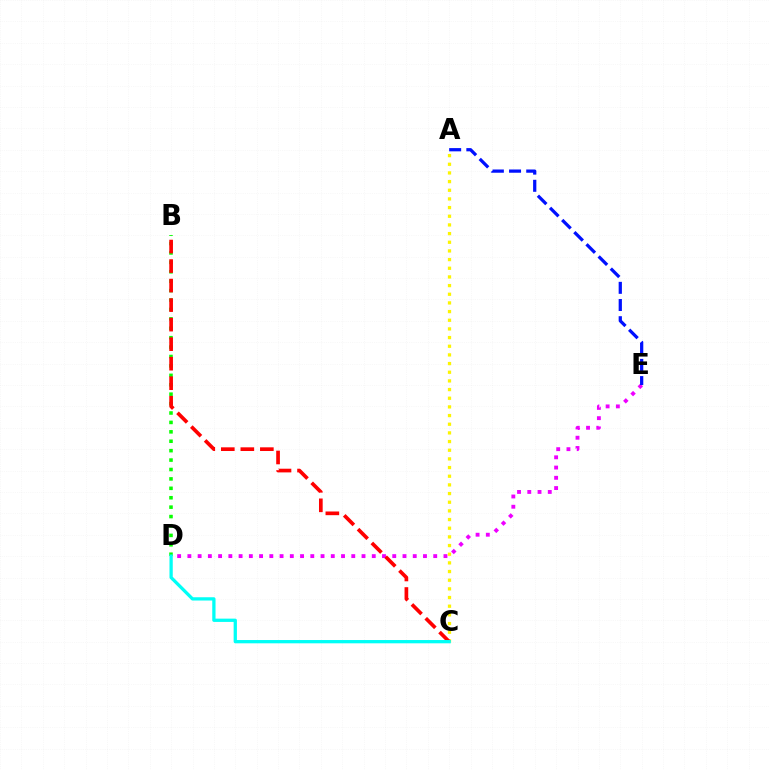{('D', 'E'): [{'color': '#ee00ff', 'line_style': 'dotted', 'thickness': 2.78}], ('B', 'D'): [{'color': '#08ff00', 'line_style': 'dotted', 'thickness': 2.56}], ('A', 'C'): [{'color': '#fcf500', 'line_style': 'dotted', 'thickness': 2.35}], ('A', 'E'): [{'color': '#0010ff', 'line_style': 'dashed', 'thickness': 2.33}], ('B', 'C'): [{'color': '#ff0000', 'line_style': 'dashed', 'thickness': 2.65}], ('C', 'D'): [{'color': '#00fff6', 'line_style': 'solid', 'thickness': 2.36}]}